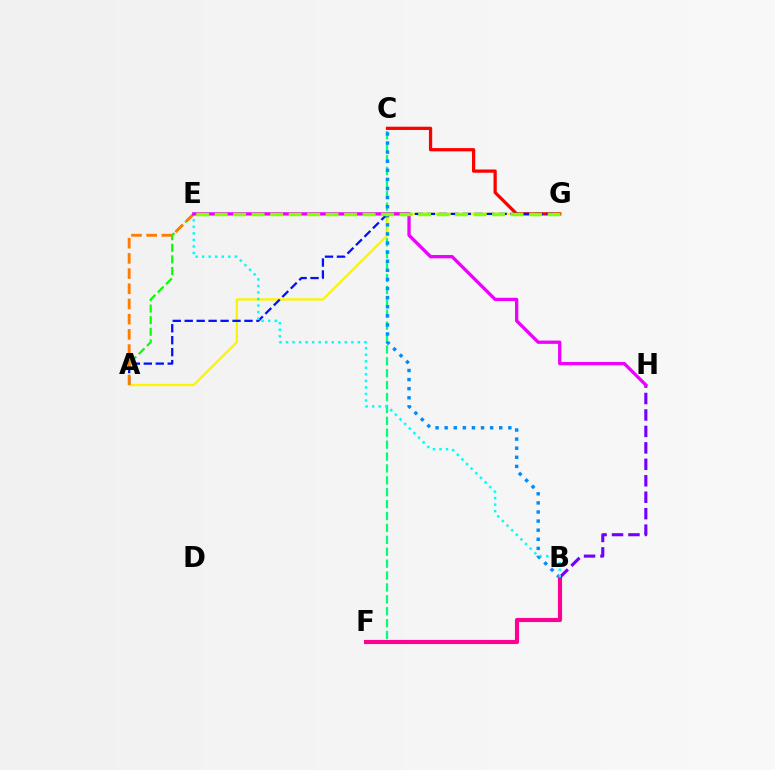{('C', 'F'): [{'color': '#00ff74', 'line_style': 'dashed', 'thickness': 1.62}], ('A', 'E'): [{'color': '#08ff00', 'line_style': 'dashed', 'thickness': 1.58}, {'color': '#ff7c00', 'line_style': 'dashed', 'thickness': 2.06}], ('A', 'G'): [{'color': '#fcf500', 'line_style': 'solid', 'thickness': 1.69}, {'color': '#0010ff', 'line_style': 'dashed', 'thickness': 1.62}], ('C', 'G'): [{'color': '#ff0000', 'line_style': 'solid', 'thickness': 2.35}], ('B', 'C'): [{'color': '#008cff', 'line_style': 'dotted', 'thickness': 2.47}], ('B', 'F'): [{'color': '#ff0094', 'line_style': 'solid', 'thickness': 2.98}], ('B', 'H'): [{'color': '#7200ff', 'line_style': 'dashed', 'thickness': 2.23}], ('B', 'E'): [{'color': '#00fff6', 'line_style': 'dotted', 'thickness': 1.78}], ('E', 'H'): [{'color': '#ee00ff', 'line_style': 'solid', 'thickness': 2.38}], ('E', 'G'): [{'color': '#84ff00', 'line_style': 'dashed', 'thickness': 2.51}]}